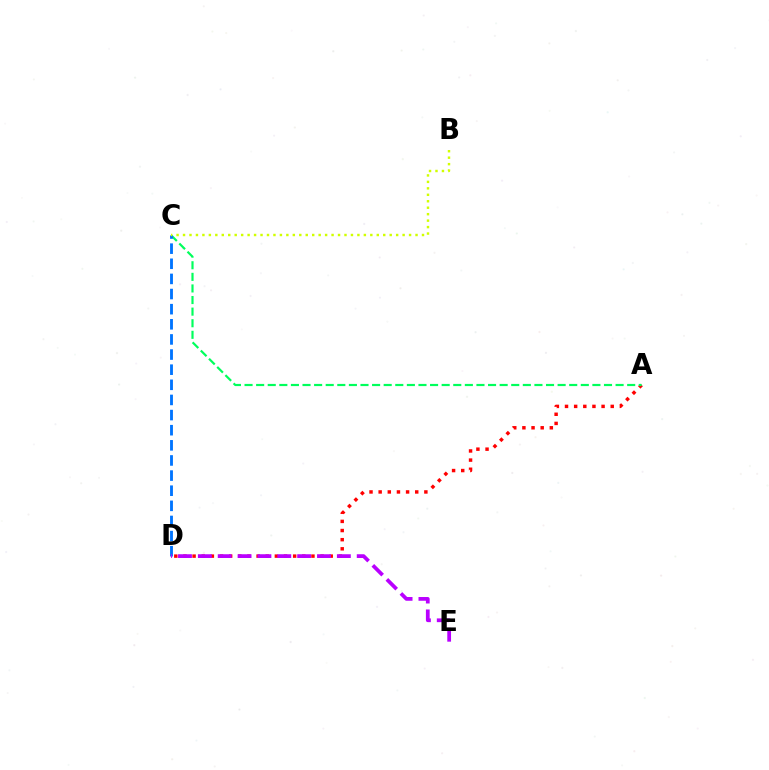{('A', 'D'): [{'color': '#ff0000', 'line_style': 'dotted', 'thickness': 2.48}], ('A', 'C'): [{'color': '#00ff5c', 'line_style': 'dashed', 'thickness': 1.58}], ('C', 'D'): [{'color': '#0074ff', 'line_style': 'dashed', 'thickness': 2.06}], ('D', 'E'): [{'color': '#b900ff', 'line_style': 'dashed', 'thickness': 2.7}], ('B', 'C'): [{'color': '#d1ff00', 'line_style': 'dotted', 'thickness': 1.75}]}